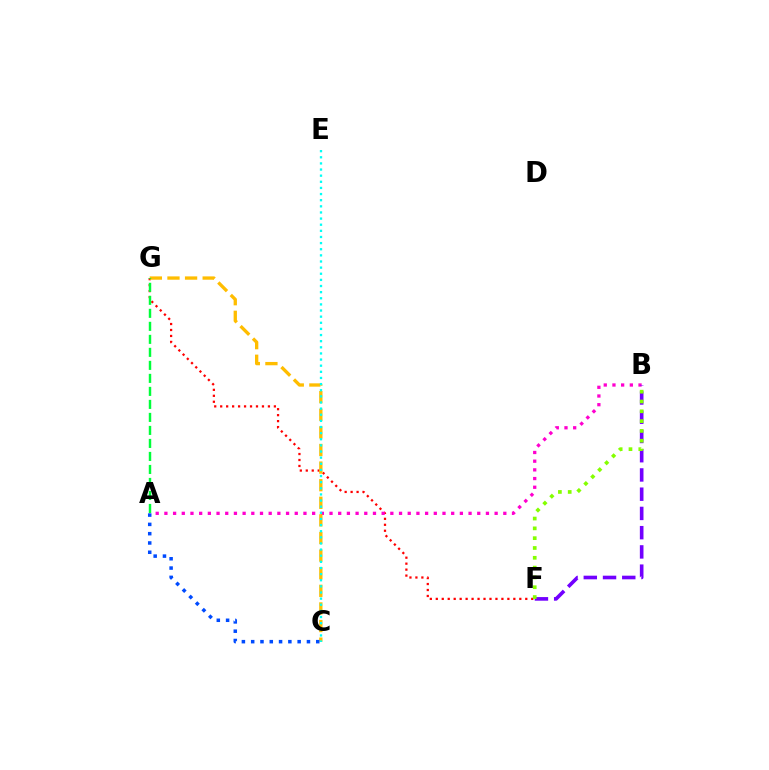{('F', 'G'): [{'color': '#ff0000', 'line_style': 'dotted', 'thickness': 1.62}], ('A', 'B'): [{'color': '#ff00cf', 'line_style': 'dotted', 'thickness': 2.36}], ('C', 'G'): [{'color': '#ffbd00', 'line_style': 'dashed', 'thickness': 2.39}], ('A', 'C'): [{'color': '#004bff', 'line_style': 'dotted', 'thickness': 2.53}], ('B', 'F'): [{'color': '#7200ff', 'line_style': 'dashed', 'thickness': 2.61}, {'color': '#84ff00', 'line_style': 'dotted', 'thickness': 2.67}], ('C', 'E'): [{'color': '#00fff6', 'line_style': 'dotted', 'thickness': 1.67}], ('A', 'G'): [{'color': '#00ff39', 'line_style': 'dashed', 'thickness': 1.77}]}